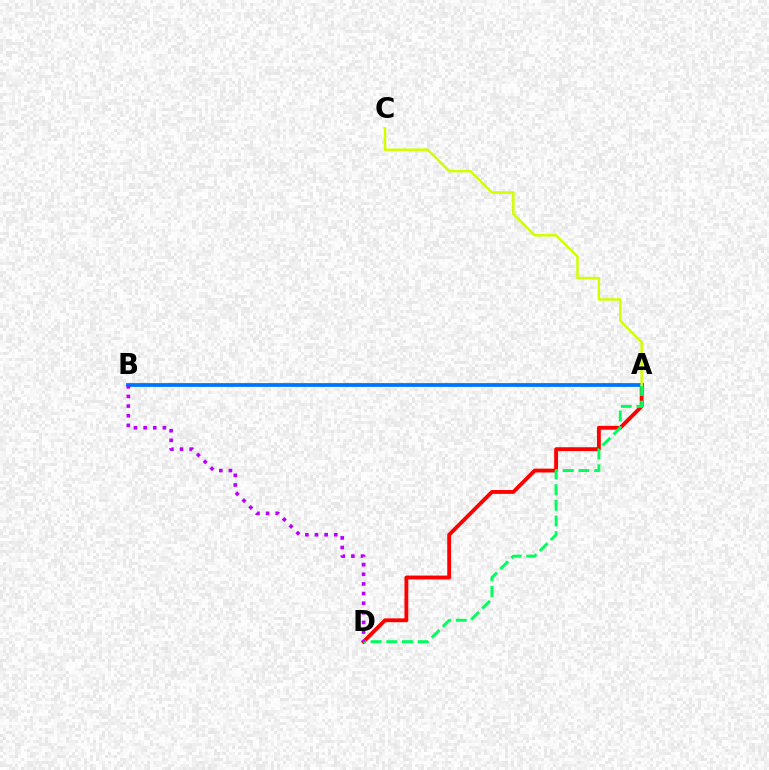{('A', 'D'): [{'color': '#ff0000', 'line_style': 'solid', 'thickness': 2.78}, {'color': '#00ff5c', 'line_style': 'dashed', 'thickness': 2.13}], ('A', 'B'): [{'color': '#0074ff', 'line_style': 'solid', 'thickness': 2.7}], ('B', 'D'): [{'color': '#b900ff', 'line_style': 'dotted', 'thickness': 2.62}], ('A', 'C'): [{'color': '#d1ff00', 'line_style': 'solid', 'thickness': 1.79}]}